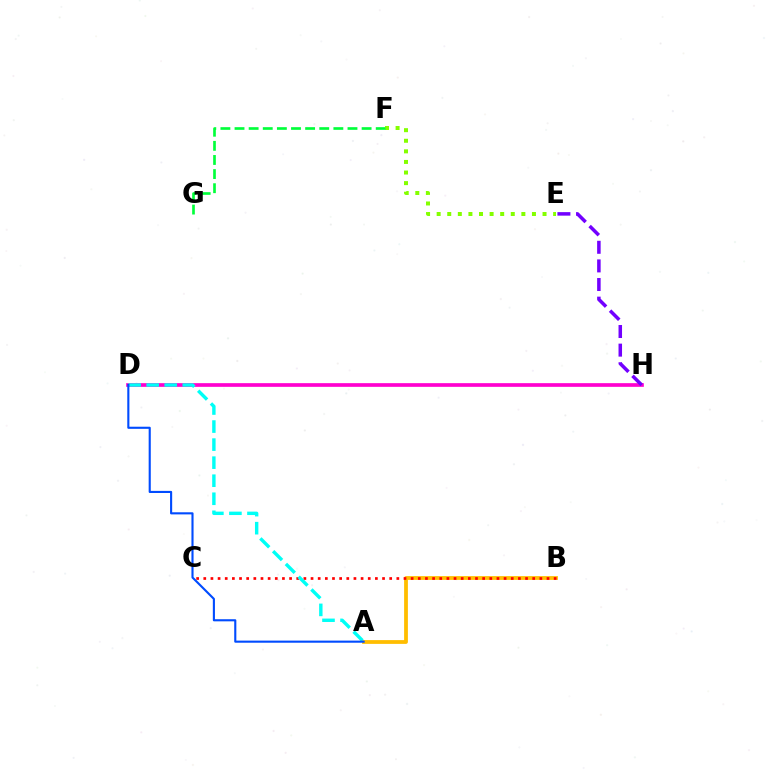{('D', 'H'): [{'color': '#ff00cf', 'line_style': 'solid', 'thickness': 2.65}], ('A', 'B'): [{'color': '#ffbd00', 'line_style': 'solid', 'thickness': 2.72}], ('B', 'C'): [{'color': '#ff0000', 'line_style': 'dotted', 'thickness': 1.94}], ('E', 'F'): [{'color': '#84ff00', 'line_style': 'dotted', 'thickness': 2.88}], ('E', 'H'): [{'color': '#7200ff', 'line_style': 'dashed', 'thickness': 2.53}], ('A', 'D'): [{'color': '#00fff6', 'line_style': 'dashed', 'thickness': 2.45}, {'color': '#004bff', 'line_style': 'solid', 'thickness': 1.52}], ('F', 'G'): [{'color': '#00ff39', 'line_style': 'dashed', 'thickness': 1.92}]}